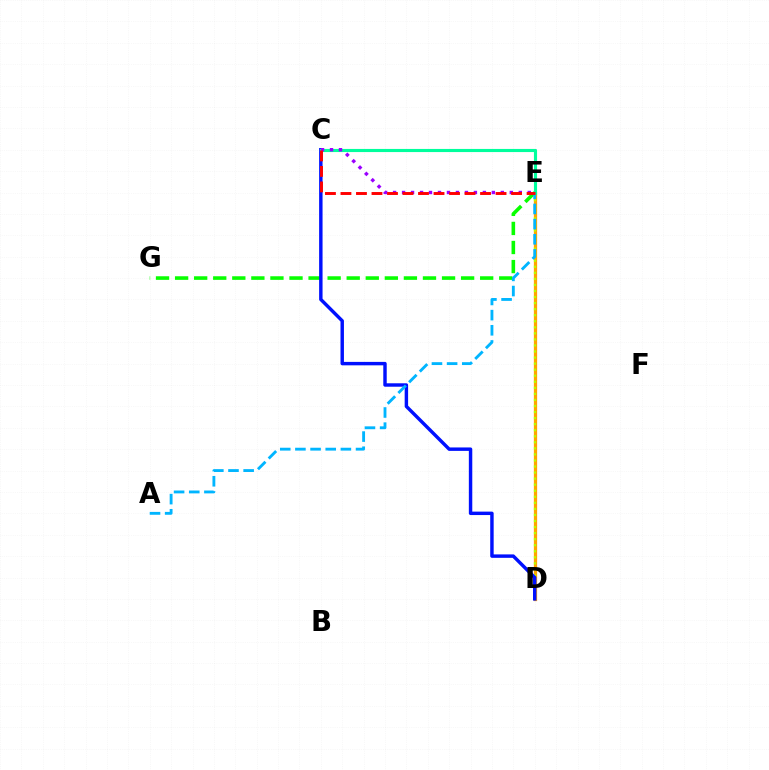{('C', 'E'): [{'color': '#ff00bd', 'line_style': 'dotted', 'thickness': 1.9}, {'color': '#00ff9d', 'line_style': 'solid', 'thickness': 2.25}, {'color': '#9b00ff', 'line_style': 'dotted', 'thickness': 2.44}, {'color': '#ff0000', 'line_style': 'dashed', 'thickness': 2.11}], ('E', 'G'): [{'color': '#08ff00', 'line_style': 'dashed', 'thickness': 2.59}], ('D', 'E'): [{'color': '#ffa500', 'line_style': 'solid', 'thickness': 2.35}, {'color': '#b3ff00', 'line_style': 'dotted', 'thickness': 1.64}], ('C', 'D'): [{'color': '#0010ff', 'line_style': 'solid', 'thickness': 2.47}], ('A', 'E'): [{'color': '#00b5ff', 'line_style': 'dashed', 'thickness': 2.06}]}